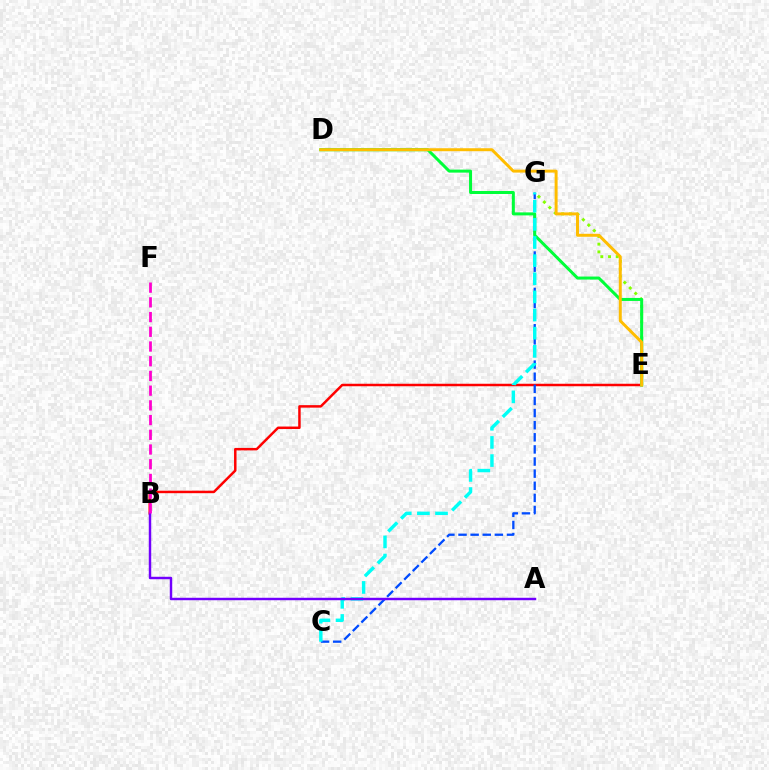{('B', 'E'): [{'color': '#ff0000', 'line_style': 'solid', 'thickness': 1.79}], ('E', 'G'): [{'color': '#84ff00', 'line_style': 'dotted', 'thickness': 2.1}], ('C', 'G'): [{'color': '#004bff', 'line_style': 'dashed', 'thickness': 1.65}, {'color': '#00fff6', 'line_style': 'dashed', 'thickness': 2.46}], ('D', 'E'): [{'color': '#00ff39', 'line_style': 'solid', 'thickness': 2.16}, {'color': '#ffbd00', 'line_style': 'solid', 'thickness': 2.14}], ('A', 'B'): [{'color': '#7200ff', 'line_style': 'solid', 'thickness': 1.76}], ('B', 'F'): [{'color': '#ff00cf', 'line_style': 'dashed', 'thickness': 2.0}]}